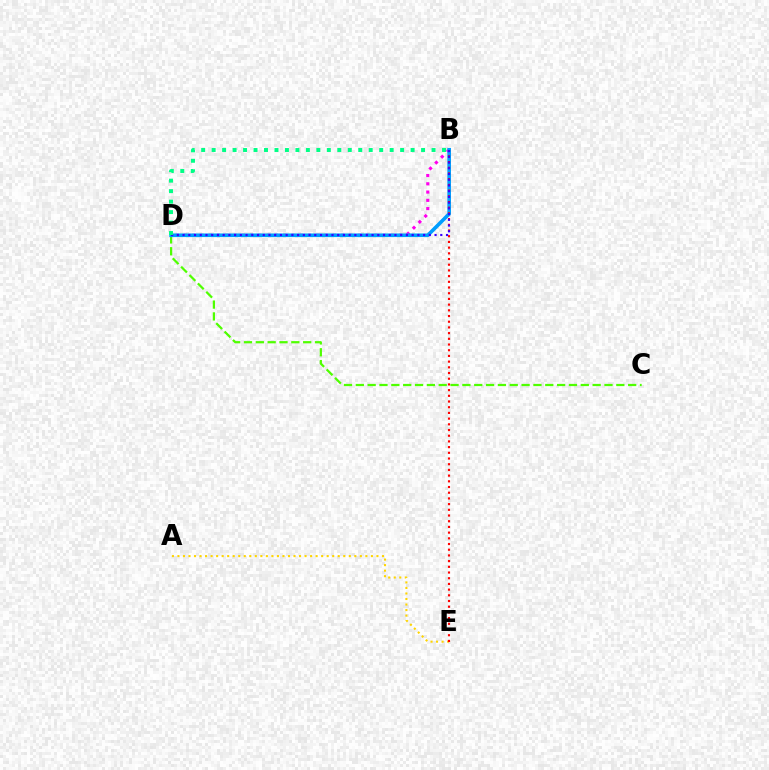{('C', 'D'): [{'color': '#4fff00', 'line_style': 'dashed', 'thickness': 1.61}], ('B', 'D'): [{'color': '#ff00ed', 'line_style': 'dotted', 'thickness': 2.25}, {'color': '#009eff', 'line_style': 'solid', 'thickness': 2.61}, {'color': '#3700ff', 'line_style': 'dotted', 'thickness': 1.56}, {'color': '#00ff86', 'line_style': 'dotted', 'thickness': 2.85}], ('A', 'E'): [{'color': '#ffd500', 'line_style': 'dotted', 'thickness': 1.5}], ('B', 'E'): [{'color': '#ff0000', 'line_style': 'dotted', 'thickness': 1.55}]}